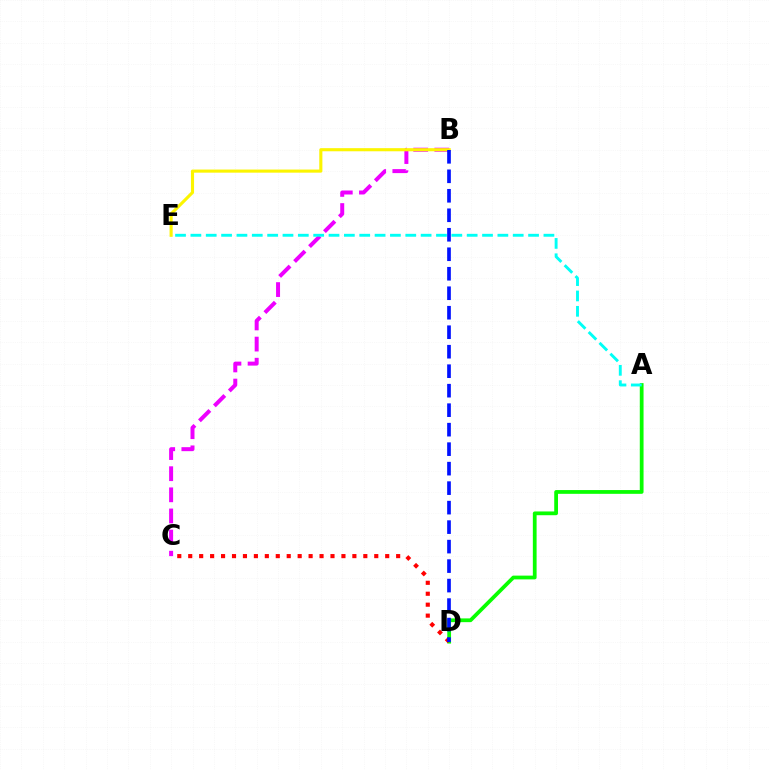{('A', 'D'): [{'color': '#08ff00', 'line_style': 'solid', 'thickness': 2.71}], ('B', 'C'): [{'color': '#ee00ff', 'line_style': 'dashed', 'thickness': 2.87}], ('B', 'E'): [{'color': '#fcf500', 'line_style': 'solid', 'thickness': 2.24}], ('C', 'D'): [{'color': '#ff0000', 'line_style': 'dotted', 'thickness': 2.97}], ('B', 'D'): [{'color': '#0010ff', 'line_style': 'dashed', 'thickness': 2.65}], ('A', 'E'): [{'color': '#00fff6', 'line_style': 'dashed', 'thickness': 2.09}]}